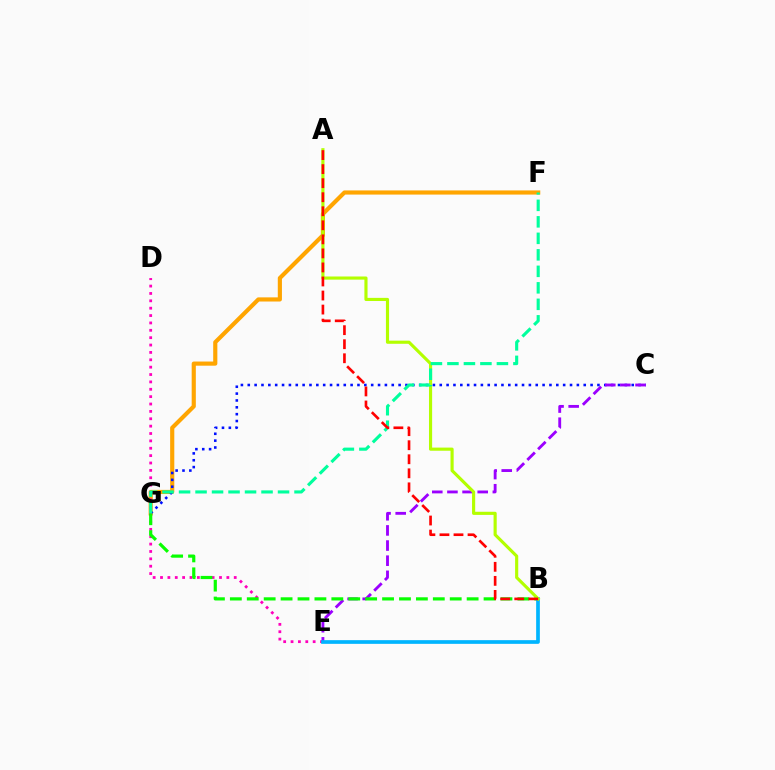{('F', 'G'): [{'color': '#ffa500', 'line_style': 'solid', 'thickness': 2.99}, {'color': '#00ff9d', 'line_style': 'dashed', 'thickness': 2.24}], ('C', 'G'): [{'color': '#0010ff', 'line_style': 'dotted', 'thickness': 1.86}], ('D', 'E'): [{'color': '#ff00bd', 'line_style': 'dotted', 'thickness': 2.0}], ('C', 'E'): [{'color': '#9b00ff', 'line_style': 'dashed', 'thickness': 2.06}], ('B', 'G'): [{'color': '#08ff00', 'line_style': 'dashed', 'thickness': 2.3}], ('B', 'E'): [{'color': '#00b5ff', 'line_style': 'solid', 'thickness': 2.66}], ('A', 'B'): [{'color': '#b3ff00', 'line_style': 'solid', 'thickness': 2.26}, {'color': '#ff0000', 'line_style': 'dashed', 'thickness': 1.91}]}